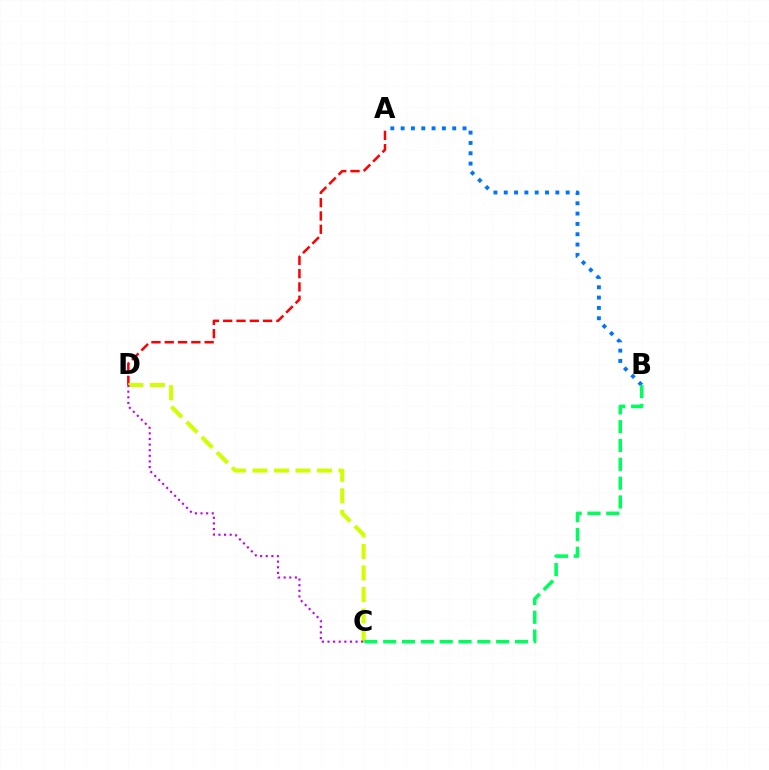{('A', 'D'): [{'color': '#ff0000', 'line_style': 'dashed', 'thickness': 1.81}], ('A', 'B'): [{'color': '#0074ff', 'line_style': 'dotted', 'thickness': 2.8}], ('C', 'D'): [{'color': '#d1ff00', 'line_style': 'dashed', 'thickness': 2.92}, {'color': '#b900ff', 'line_style': 'dotted', 'thickness': 1.53}], ('B', 'C'): [{'color': '#00ff5c', 'line_style': 'dashed', 'thickness': 2.56}]}